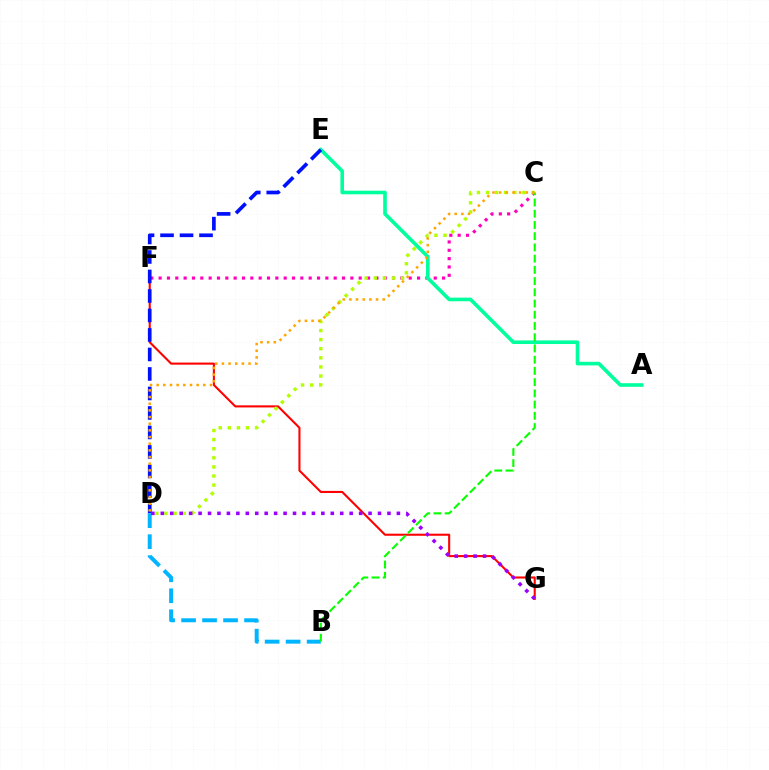{('F', 'G'): [{'color': '#ff0000', 'line_style': 'solid', 'thickness': 1.5}], ('C', 'F'): [{'color': '#ff00bd', 'line_style': 'dotted', 'thickness': 2.27}], ('C', 'D'): [{'color': '#b3ff00', 'line_style': 'dotted', 'thickness': 2.47}, {'color': '#ffa500', 'line_style': 'dotted', 'thickness': 1.81}], ('A', 'E'): [{'color': '#00ff9d', 'line_style': 'solid', 'thickness': 2.6}], ('D', 'E'): [{'color': '#0010ff', 'line_style': 'dashed', 'thickness': 2.65}], ('B', 'D'): [{'color': '#00b5ff', 'line_style': 'dashed', 'thickness': 2.85}], ('D', 'G'): [{'color': '#9b00ff', 'line_style': 'dotted', 'thickness': 2.57}], ('B', 'C'): [{'color': '#08ff00', 'line_style': 'dashed', 'thickness': 1.53}]}